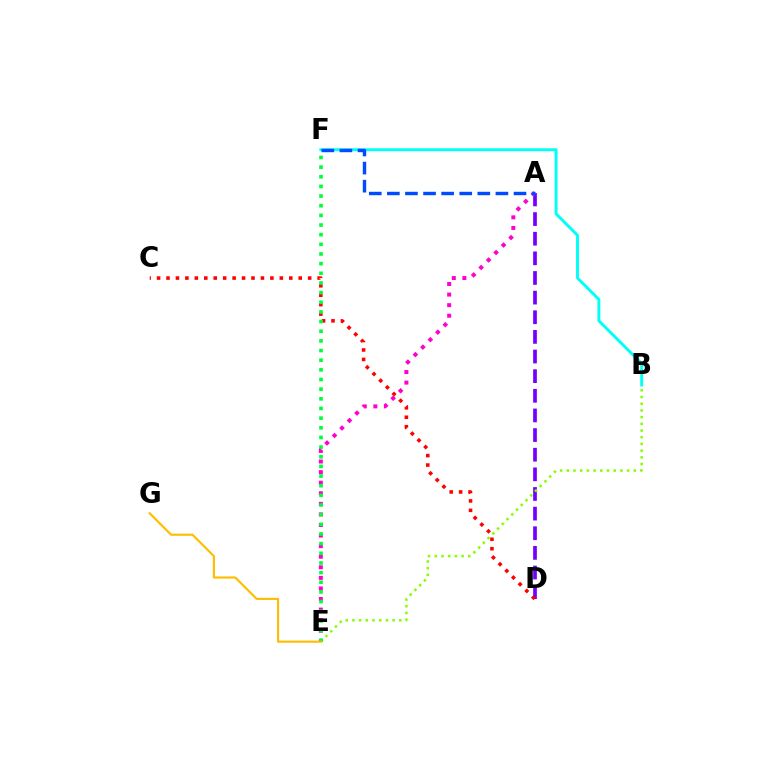{('B', 'F'): [{'color': '#00fff6', 'line_style': 'solid', 'thickness': 2.1}], ('A', 'D'): [{'color': '#7200ff', 'line_style': 'dashed', 'thickness': 2.67}], ('A', 'E'): [{'color': '#ff00cf', 'line_style': 'dotted', 'thickness': 2.87}], ('A', 'F'): [{'color': '#004bff', 'line_style': 'dashed', 'thickness': 2.46}], ('C', 'D'): [{'color': '#ff0000', 'line_style': 'dotted', 'thickness': 2.57}], ('B', 'E'): [{'color': '#84ff00', 'line_style': 'dotted', 'thickness': 1.82}], ('E', 'F'): [{'color': '#00ff39', 'line_style': 'dotted', 'thickness': 2.62}], ('E', 'G'): [{'color': '#ffbd00', 'line_style': 'solid', 'thickness': 1.55}]}